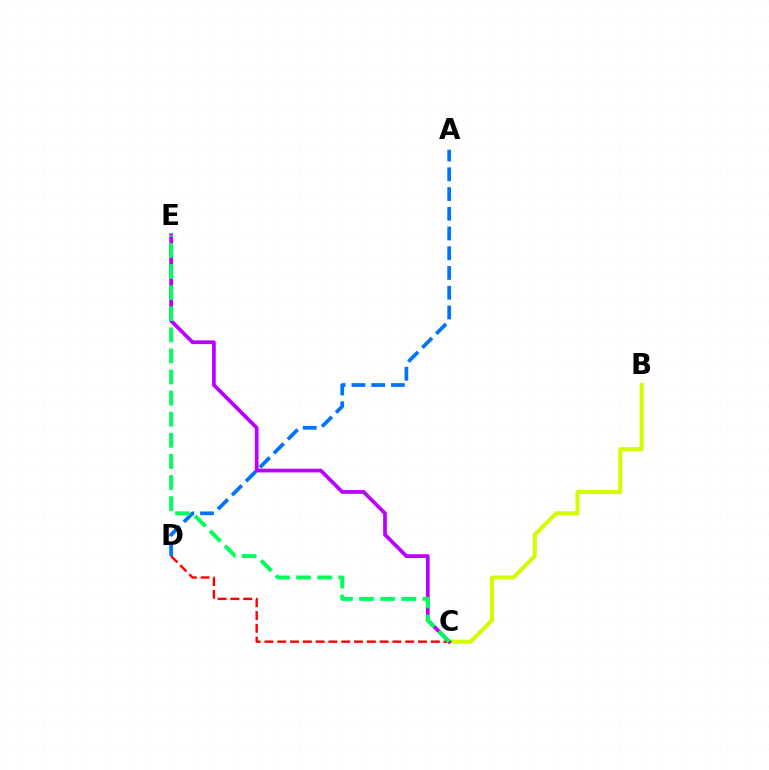{('A', 'D'): [{'color': '#0074ff', 'line_style': 'dashed', 'thickness': 2.68}], ('C', 'D'): [{'color': '#ff0000', 'line_style': 'dashed', 'thickness': 1.74}], ('B', 'C'): [{'color': '#d1ff00', 'line_style': 'solid', 'thickness': 2.94}], ('C', 'E'): [{'color': '#b900ff', 'line_style': 'solid', 'thickness': 2.69}, {'color': '#00ff5c', 'line_style': 'dashed', 'thickness': 2.87}]}